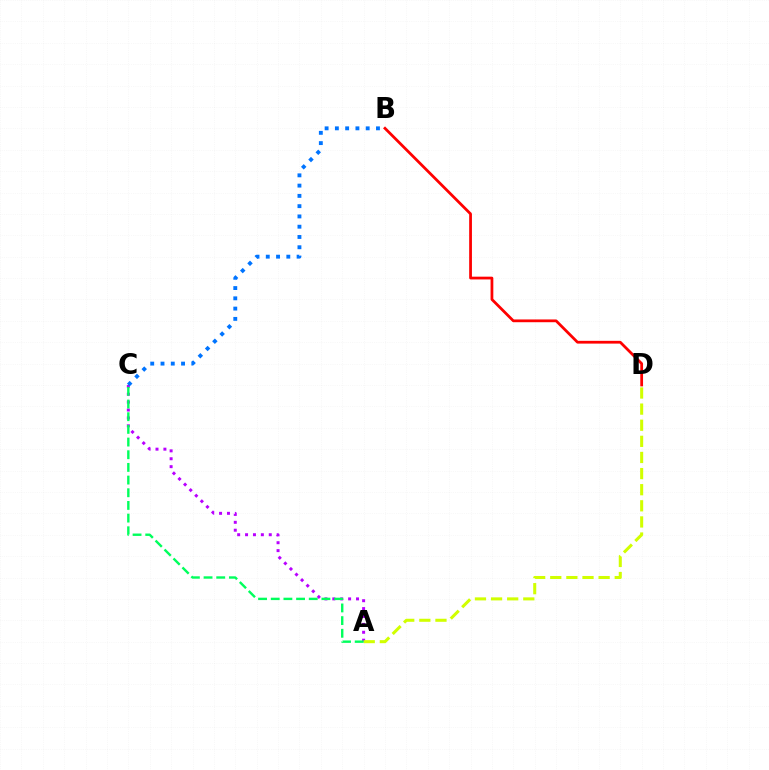{('A', 'C'): [{'color': '#b900ff', 'line_style': 'dotted', 'thickness': 2.15}, {'color': '#00ff5c', 'line_style': 'dashed', 'thickness': 1.72}], ('A', 'D'): [{'color': '#d1ff00', 'line_style': 'dashed', 'thickness': 2.19}], ('B', 'C'): [{'color': '#0074ff', 'line_style': 'dotted', 'thickness': 2.79}], ('B', 'D'): [{'color': '#ff0000', 'line_style': 'solid', 'thickness': 1.99}]}